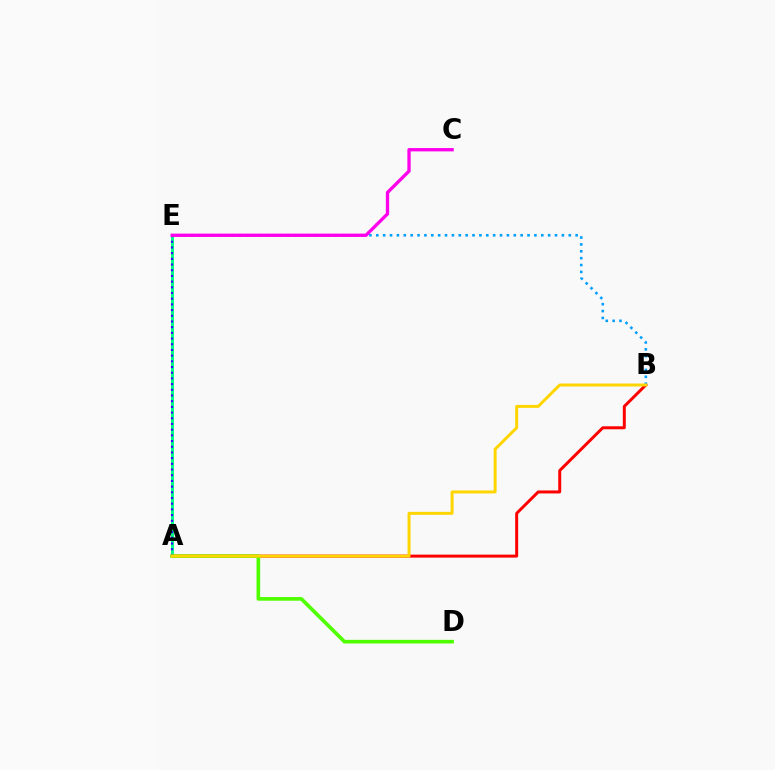{('A', 'E'): [{'color': '#00ff86', 'line_style': 'solid', 'thickness': 2.17}, {'color': '#3700ff', 'line_style': 'dotted', 'thickness': 1.55}], ('A', 'B'): [{'color': '#ff0000', 'line_style': 'solid', 'thickness': 2.15}, {'color': '#ffd500', 'line_style': 'solid', 'thickness': 2.13}], ('B', 'E'): [{'color': '#009eff', 'line_style': 'dotted', 'thickness': 1.87}], ('A', 'D'): [{'color': '#4fff00', 'line_style': 'solid', 'thickness': 2.62}], ('C', 'E'): [{'color': '#ff00ed', 'line_style': 'solid', 'thickness': 2.39}]}